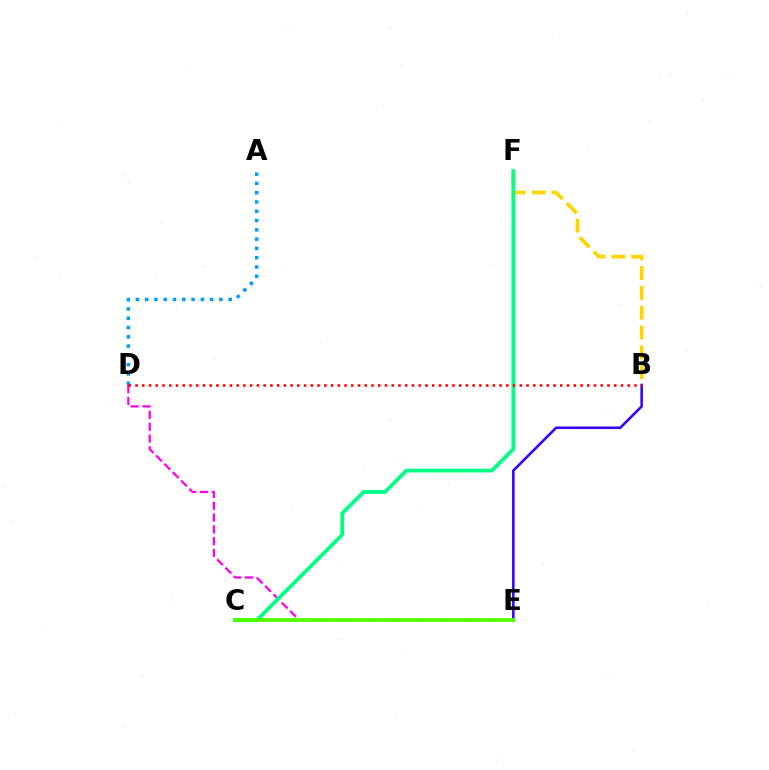{('B', 'E'): [{'color': '#3700ff', 'line_style': 'solid', 'thickness': 1.85}], ('D', 'E'): [{'color': '#ff00ed', 'line_style': 'dashed', 'thickness': 1.6}], ('A', 'D'): [{'color': '#009eff', 'line_style': 'dotted', 'thickness': 2.52}], ('B', 'F'): [{'color': '#ffd500', 'line_style': 'dashed', 'thickness': 2.69}], ('C', 'F'): [{'color': '#00ff86', 'line_style': 'solid', 'thickness': 2.72}], ('C', 'E'): [{'color': '#4fff00', 'line_style': 'solid', 'thickness': 2.7}], ('B', 'D'): [{'color': '#ff0000', 'line_style': 'dotted', 'thickness': 1.83}]}